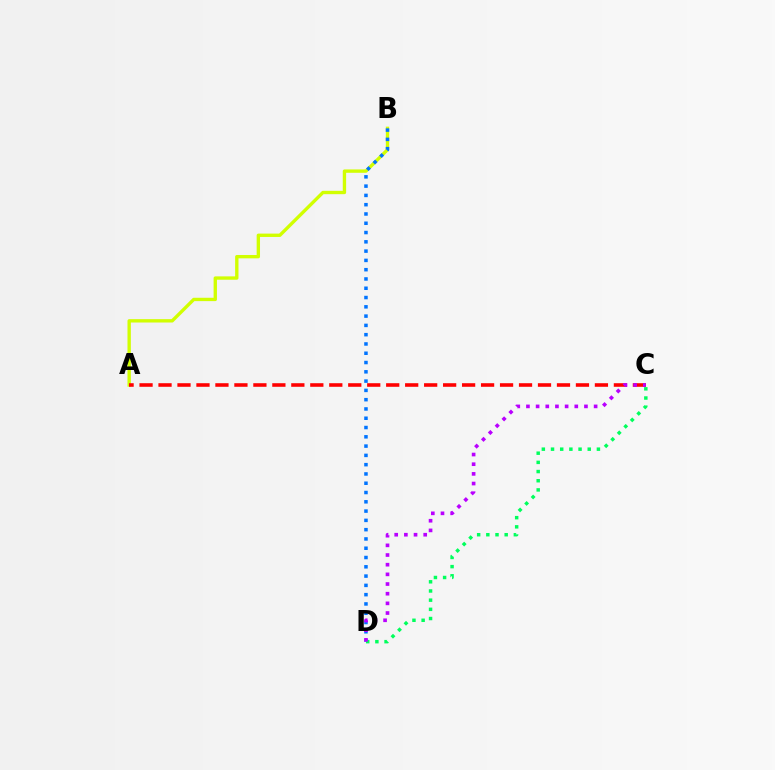{('A', 'B'): [{'color': '#d1ff00', 'line_style': 'solid', 'thickness': 2.41}], ('A', 'C'): [{'color': '#ff0000', 'line_style': 'dashed', 'thickness': 2.58}], ('B', 'D'): [{'color': '#0074ff', 'line_style': 'dotted', 'thickness': 2.52}], ('C', 'D'): [{'color': '#00ff5c', 'line_style': 'dotted', 'thickness': 2.49}, {'color': '#b900ff', 'line_style': 'dotted', 'thickness': 2.63}]}